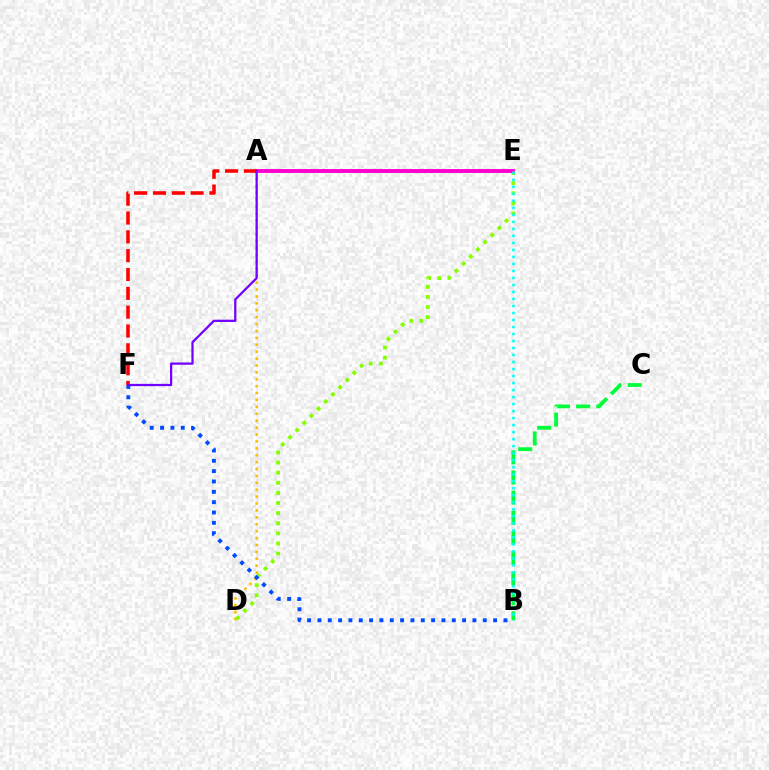{('B', 'C'): [{'color': '#00ff39', 'line_style': 'dashed', 'thickness': 2.73}], ('A', 'D'): [{'color': '#ffbd00', 'line_style': 'dotted', 'thickness': 1.88}], ('D', 'E'): [{'color': '#84ff00', 'line_style': 'dotted', 'thickness': 2.75}], ('A', 'E'): [{'color': '#ff00cf', 'line_style': 'solid', 'thickness': 2.78}], ('B', 'F'): [{'color': '#004bff', 'line_style': 'dotted', 'thickness': 2.81}], ('B', 'E'): [{'color': '#00fff6', 'line_style': 'dotted', 'thickness': 1.9}], ('A', 'F'): [{'color': '#ff0000', 'line_style': 'dashed', 'thickness': 2.56}, {'color': '#7200ff', 'line_style': 'solid', 'thickness': 1.62}]}